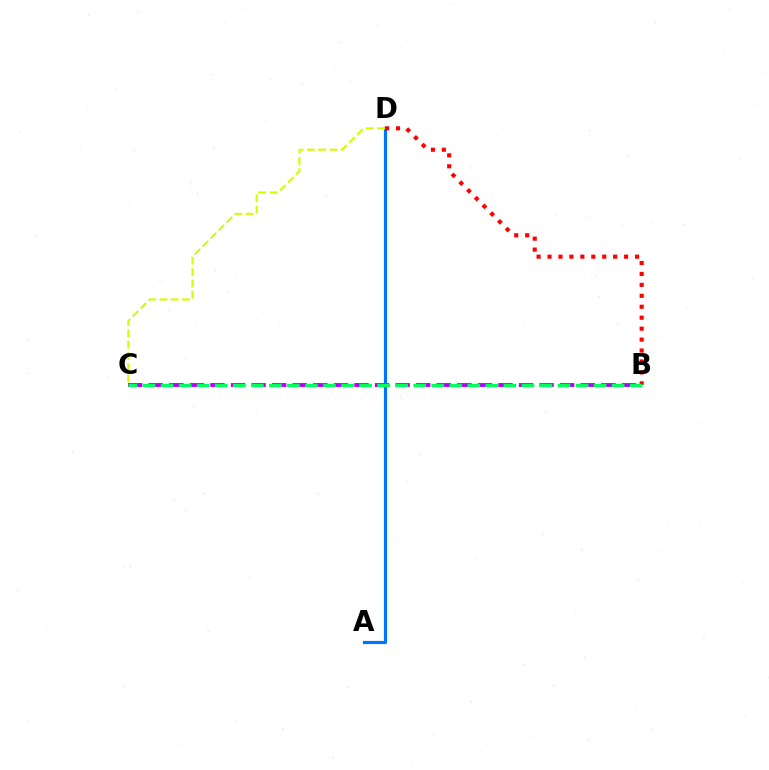{('A', 'D'): [{'color': '#0074ff', 'line_style': 'solid', 'thickness': 2.29}], ('B', 'D'): [{'color': '#ff0000', 'line_style': 'dotted', 'thickness': 2.97}], ('C', 'D'): [{'color': '#d1ff00', 'line_style': 'dashed', 'thickness': 1.53}], ('B', 'C'): [{'color': '#b900ff', 'line_style': 'dashed', 'thickness': 2.79}, {'color': '#00ff5c', 'line_style': 'dashed', 'thickness': 2.45}]}